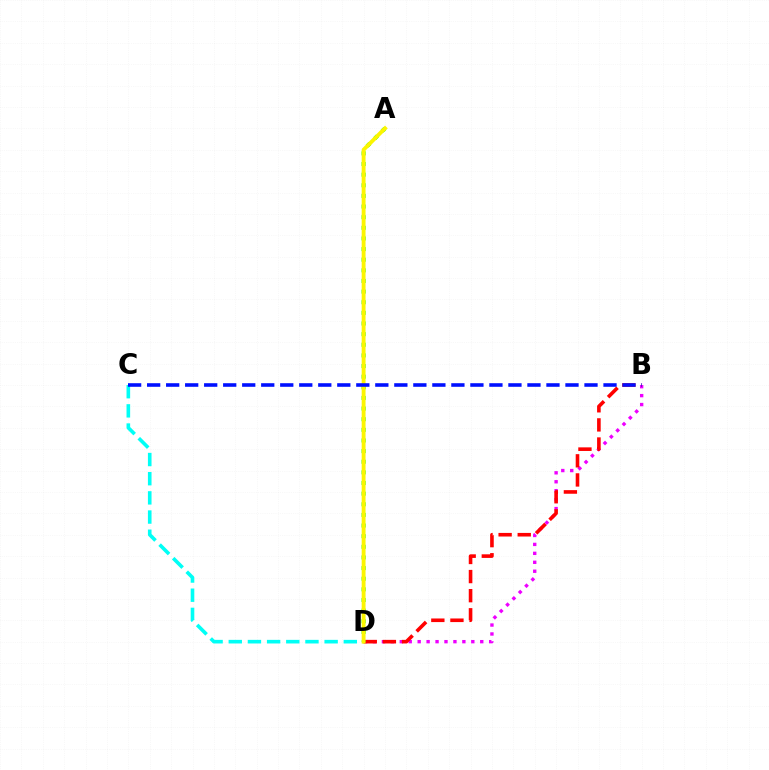{('C', 'D'): [{'color': '#00fff6', 'line_style': 'dashed', 'thickness': 2.6}], ('B', 'D'): [{'color': '#ee00ff', 'line_style': 'dotted', 'thickness': 2.43}, {'color': '#ff0000', 'line_style': 'dashed', 'thickness': 2.6}], ('A', 'D'): [{'color': '#08ff00', 'line_style': 'dotted', 'thickness': 2.89}, {'color': '#fcf500', 'line_style': 'solid', 'thickness': 2.78}], ('B', 'C'): [{'color': '#0010ff', 'line_style': 'dashed', 'thickness': 2.58}]}